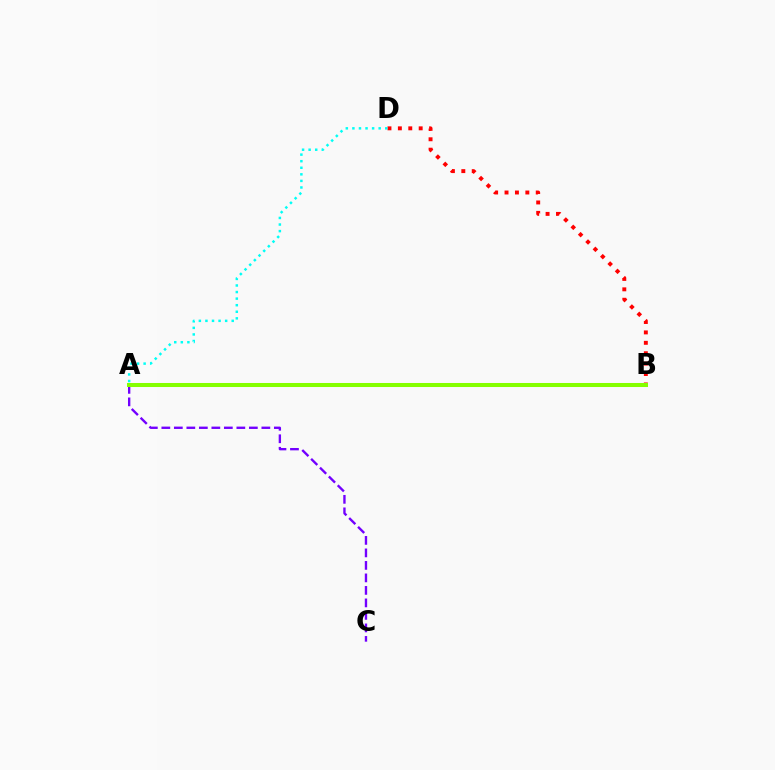{('A', 'C'): [{'color': '#7200ff', 'line_style': 'dashed', 'thickness': 1.7}], ('B', 'D'): [{'color': '#ff0000', 'line_style': 'dotted', 'thickness': 2.83}], ('A', 'B'): [{'color': '#84ff00', 'line_style': 'solid', 'thickness': 2.9}], ('A', 'D'): [{'color': '#00fff6', 'line_style': 'dotted', 'thickness': 1.79}]}